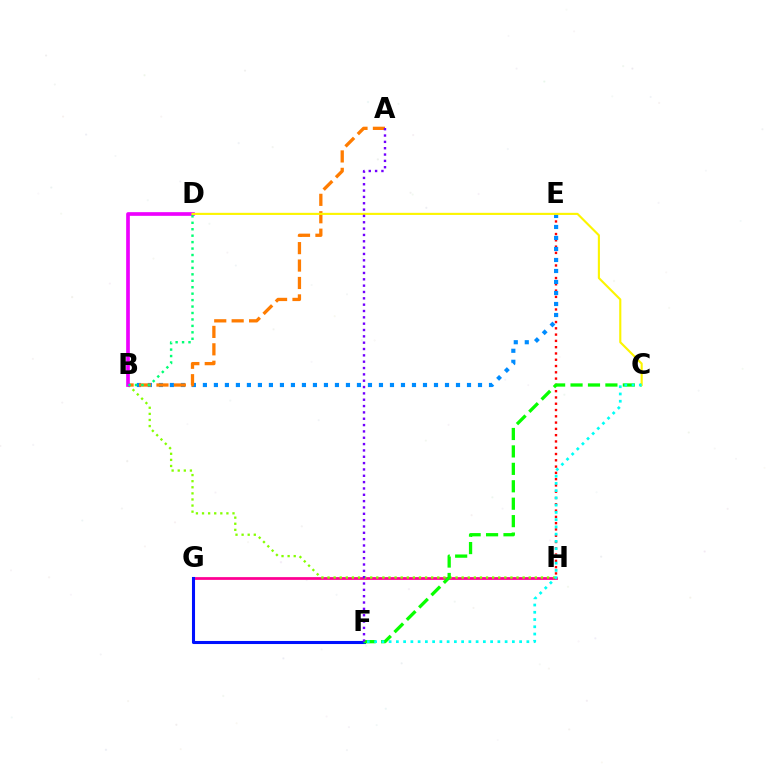{('E', 'H'): [{'color': '#ff0000', 'line_style': 'dotted', 'thickness': 1.71}], ('B', 'E'): [{'color': '#008cff', 'line_style': 'dotted', 'thickness': 2.99}], ('G', 'H'): [{'color': '#ff0094', 'line_style': 'solid', 'thickness': 1.99}], ('B', 'H'): [{'color': '#84ff00', 'line_style': 'dotted', 'thickness': 1.66}], ('A', 'B'): [{'color': '#ff7c00', 'line_style': 'dashed', 'thickness': 2.37}], ('B', 'D'): [{'color': '#ee00ff', 'line_style': 'solid', 'thickness': 2.64}, {'color': '#00ff74', 'line_style': 'dotted', 'thickness': 1.75}], ('F', 'G'): [{'color': '#0010ff', 'line_style': 'solid', 'thickness': 2.21}], ('C', 'F'): [{'color': '#08ff00', 'line_style': 'dashed', 'thickness': 2.37}, {'color': '#00fff6', 'line_style': 'dotted', 'thickness': 1.97}], ('C', 'D'): [{'color': '#fcf500', 'line_style': 'solid', 'thickness': 1.53}], ('A', 'F'): [{'color': '#7200ff', 'line_style': 'dotted', 'thickness': 1.72}]}